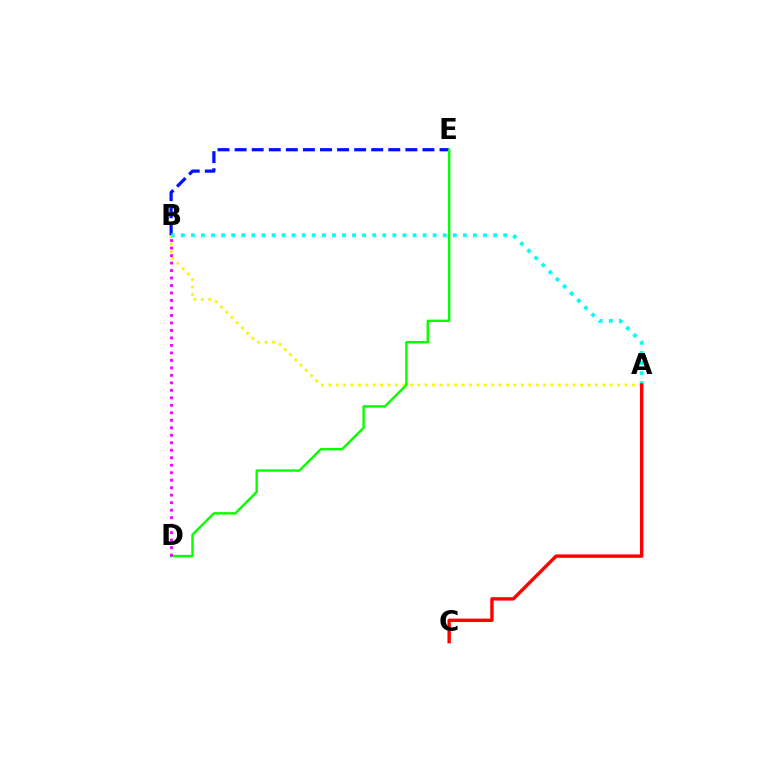{('A', 'B'): [{'color': '#fcf500', 'line_style': 'dotted', 'thickness': 2.01}, {'color': '#00fff6', 'line_style': 'dotted', 'thickness': 2.74}], ('B', 'E'): [{'color': '#0010ff', 'line_style': 'dashed', 'thickness': 2.32}], ('D', 'E'): [{'color': '#08ff00', 'line_style': 'solid', 'thickness': 1.73}], ('B', 'D'): [{'color': '#ee00ff', 'line_style': 'dotted', 'thickness': 2.03}], ('A', 'C'): [{'color': '#ff0000', 'line_style': 'solid', 'thickness': 2.44}]}